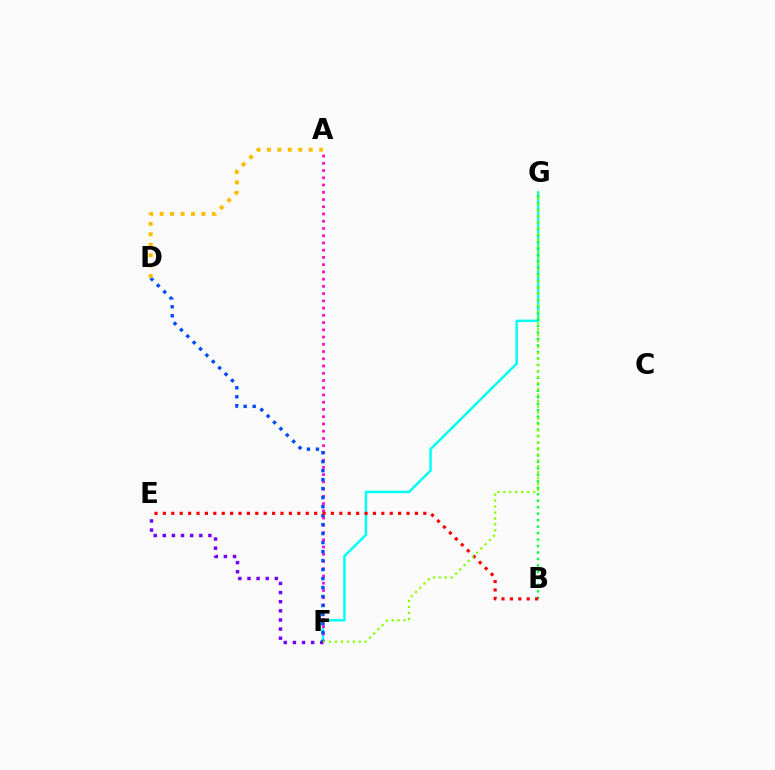{('F', 'G'): [{'color': '#00fff6', 'line_style': 'solid', 'thickness': 1.77}, {'color': '#84ff00', 'line_style': 'dotted', 'thickness': 1.62}], ('A', 'F'): [{'color': '#ff00cf', 'line_style': 'dotted', 'thickness': 1.97}], ('E', 'F'): [{'color': '#7200ff', 'line_style': 'dotted', 'thickness': 2.48}], ('D', 'F'): [{'color': '#004bff', 'line_style': 'dotted', 'thickness': 2.44}], ('B', 'G'): [{'color': '#00ff39', 'line_style': 'dotted', 'thickness': 1.76}], ('B', 'E'): [{'color': '#ff0000', 'line_style': 'dotted', 'thickness': 2.28}], ('A', 'D'): [{'color': '#ffbd00', 'line_style': 'dotted', 'thickness': 2.84}]}